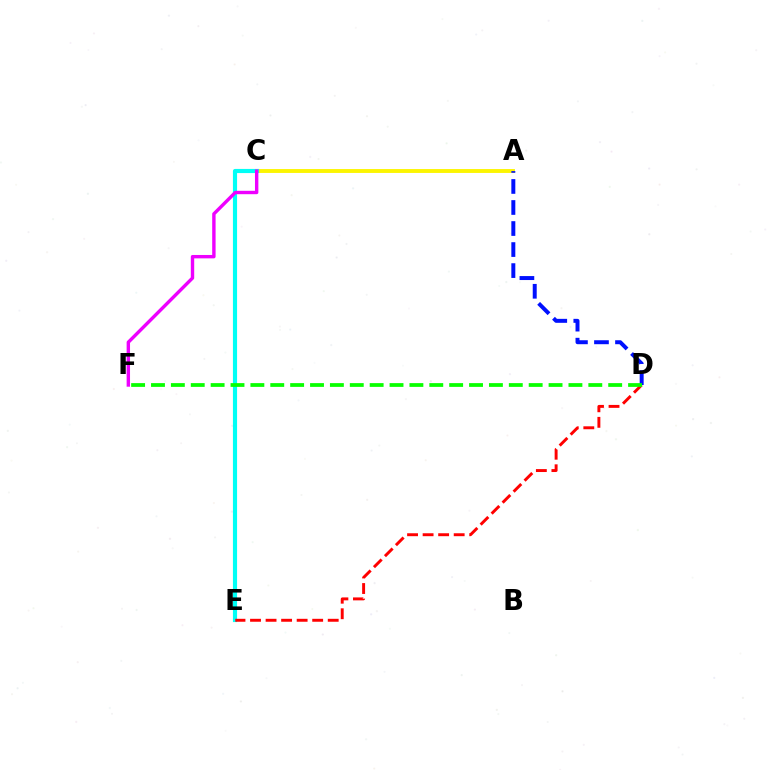{('A', 'C'): [{'color': '#fcf500', 'line_style': 'solid', 'thickness': 2.79}], ('C', 'E'): [{'color': '#00fff6', 'line_style': 'solid', 'thickness': 2.99}], ('A', 'D'): [{'color': '#0010ff', 'line_style': 'dashed', 'thickness': 2.86}], ('D', 'E'): [{'color': '#ff0000', 'line_style': 'dashed', 'thickness': 2.11}], ('C', 'F'): [{'color': '#ee00ff', 'line_style': 'solid', 'thickness': 2.44}], ('D', 'F'): [{'color': '#08ff00', 'line_style': 'dashed', 'thickness': 2.7}]}